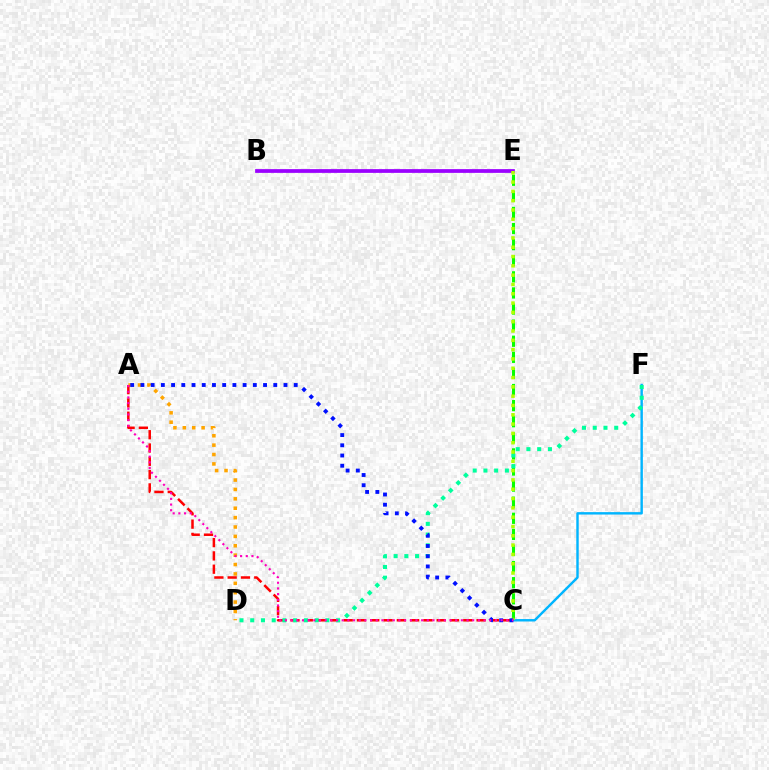{('B', 'E'): [{'color': '#9b00ff', 'line_style': 'solid', 'thickness': 2.69}], ('A', 'D'): [{'color': '#ffa500', 'line_style': 'dotted', 'thickness': 2.55}], ('A', 'C'): [{'color': '#ff0000', 'line_style': 'dashed', 'thickness': 1.81}, {'color': '#0010ff', 'line_style': 'dotted', 'thickness': 2.78}, {'color': '#ff00bd', 'line_style': 'dotted', 'thickness': 1.54}], ('C', 'E'): [{'color': '#08ff00', 'line_style': 'dashed', 'thickness': 2.19}, {'color': '#b3ff00', 'line_style': 'dotted', 'thickness': 2.53}], ('C', 'F'): [{'color': '#00b5ff', 'line_style': 'solid', 'thickness': 1.74}], ('D', 'F'): [{'color': '#00ff9d', 'line_style': 'dotted', 'thickness': 2.92}]}